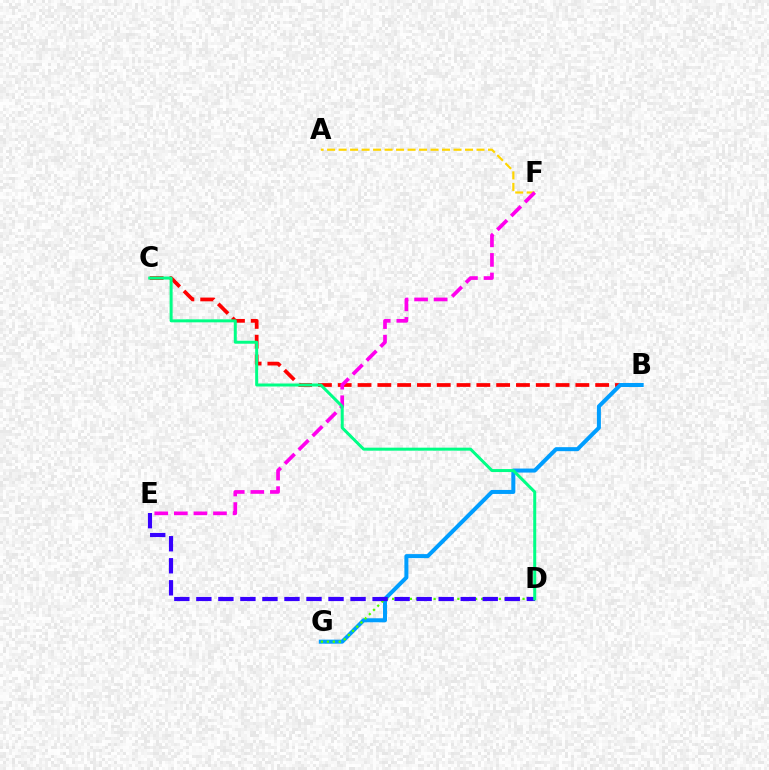{('B', 'C'): [{'color': '#ff0000', 'line_style': 'dashed', 'thickness': 2.69}], ('B', 'G'): [{'color': '#009eff', 'line_style': 'solid', 'thickness': 2.89}], ('A', 'F'): [{'color': '#ffd500', 'line_style': 'dashed', 'thickness': 1.56}], ('D', 'G'): [{'color': '#4fff00', 'line_style': 'dotted', 'thickness': 1.61}], ('D', 'E'): [{'color': '#3700ff', 'line_style': 'dashed', 'thickness': 2.99}], ('E', 'F'): [{'color': '#ff00ed', 'line_style': 'dashed', 'thickness': 2.66}], ('C', 'D'): [{'color': '#00ff86', 'line_style': 'solid', 'thickness': 2.16}]}